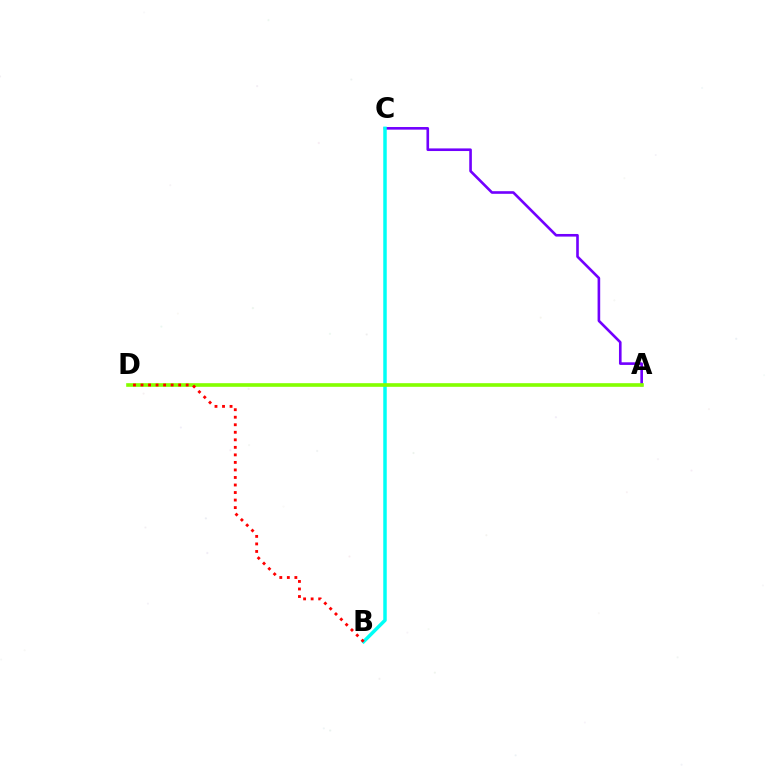{('A', 'C'): [{'color': '#7200ff', 'line_style': 'solid', 'thickness': 1.89}], ('B', 'C'): [{'color': '#00fff6', 'line_style': 'solid', 'thickness': 2.51}], ('A', 'D'): [{'color': '#84ff00', 'line_style': 'solid', 'thickness': 2.62}], ('B', 'D'): [{'color': '#ff0000', 'line_style': 'dotted', 'thickness': 2.05}]}